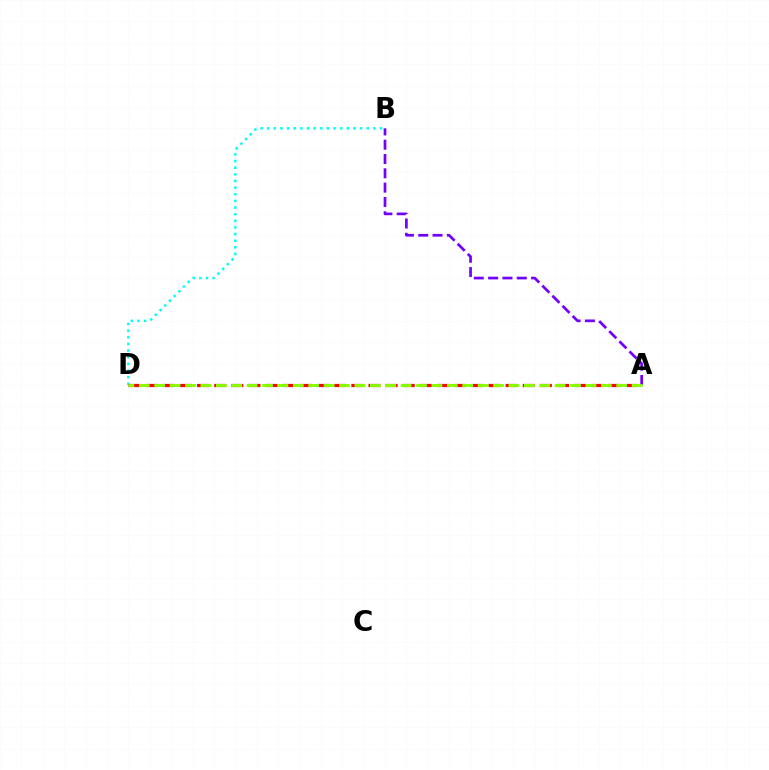{('B', 'D'): [{'color': '#00fff6', 'line_style': 'dotted', 'thickness': 1.8}], ('A', 'D'): [{'color': '#ff0000', 'line_style': 'dashed', 'thickness': 2.33}, {'color': '#84ff00', 'line_style': 'dashed', 'thickness': 2.09}], ('A', 'B'): [{'color': '#7200ff', 'line_style': 'dashed', 'thickness': 1.94}]}